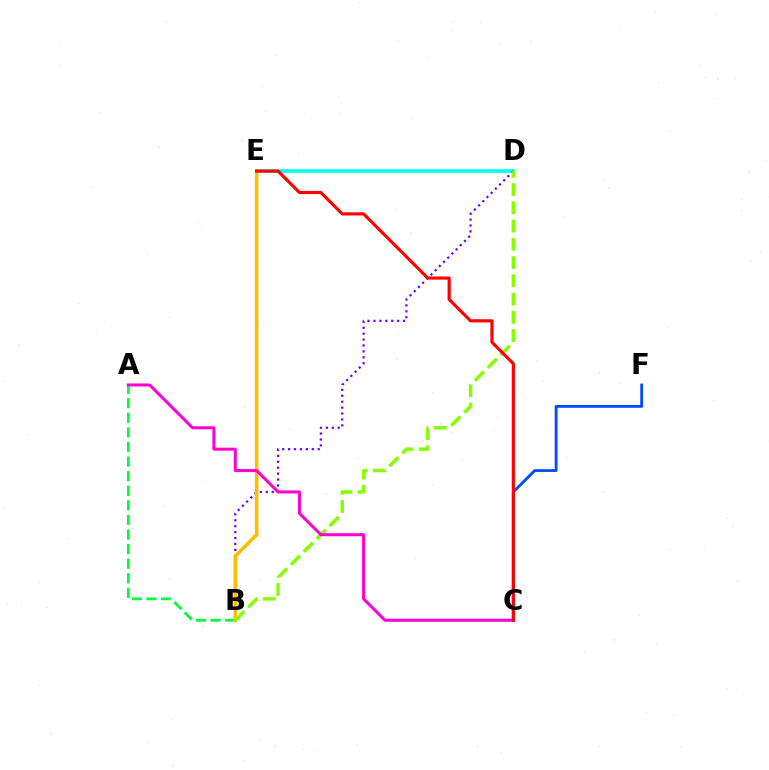{('D', 'E'): [{'color': '#00fff6', 'line_style': 'solid', 'thickness': 2.62}], ('A', 'B'): [{'color': '#00ff39', 'line_style': 'dashed', 'thickness': 1.98}], ('B', 'D'): [{'color': '#7200ff', 'line_style': 'dotted', 'thickness': 1.61}, {'color': '#84ff00', 'line_style': 'dashed', 'thickness': 2.48}], ('C', 'F'): [{'color': '#004bff', 'line_style': 'solid', 'thickness': 2.03}], ('B', 'E'): [{'color': '#ffbd00', 'line_style': 'solid', 'thickness': 2.59}], ('A', 'C'): [{'color': '#ff00cf', 'line_style': 'solid', 'thickness': 2.17}], ('C', 'E'): [{'color': '#ff0000', 'line_style': 'solid', 'thickness': 2.26}]}